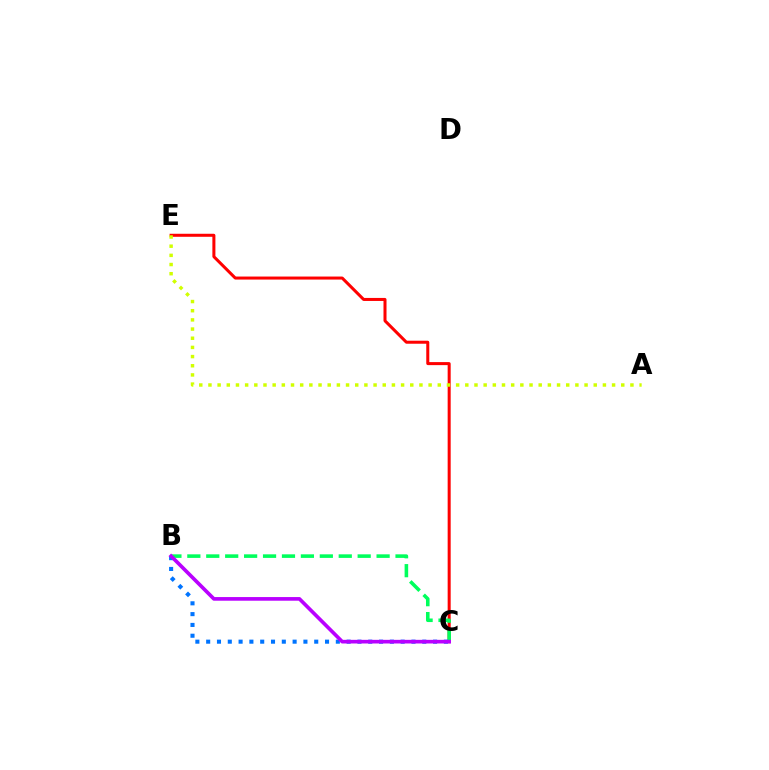{('C', 'E'): [{'color': '#ff0000', 'line_style': 'solid', 'thickness': 2.18}], ('B', 'C'): [{'color': '#00ff5c', 'line_style': 'dashed', 'thickness': 2.57}, {'color': '#0074ff', 'line_style': 'dotted', 'thickness': 2.94}, {'color': '#b900ff', 'line_style': 'solid', 'thickness': 2.63}], ('A', 'E'): [{'color': '#d1ff00', 'line_style': 'dotted', 'thickness': 2.49}]}